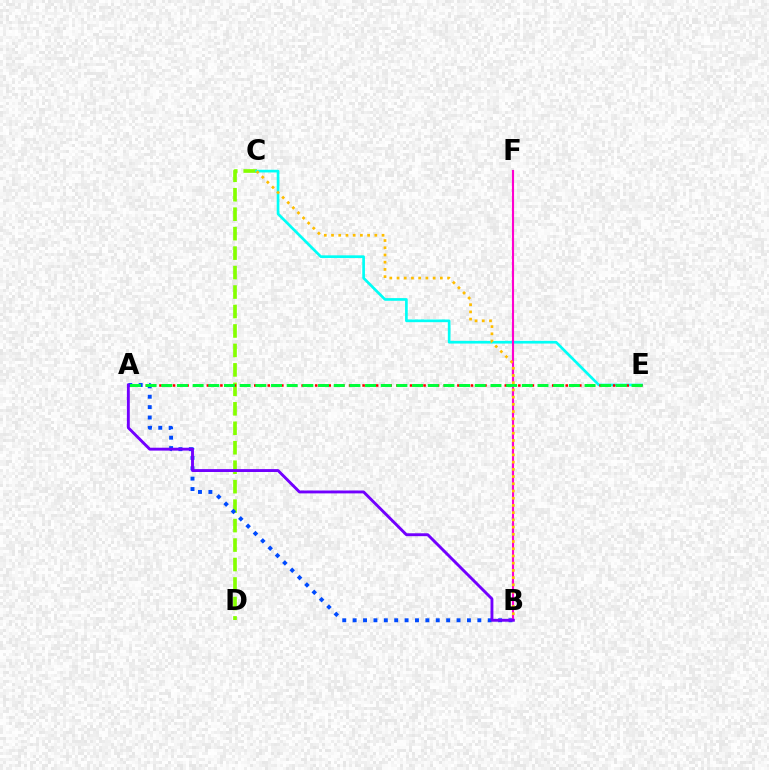{('C', 'D'): [{'color': '#84ff00', 'line_style': 'dashed', 'thickness': 2.64}], ('C', 'E'): [{'color': '#00fff6', 'line_style': 'solid', 'thickness': 1.93}], ('A', 'E'): [{'color': '#ff0000', 'line_style': 'dotted', 'thickness': 1.84}, {'color': '#00ff39', 'line_style': 'dashed', 'thickness': 2.13}], ('A', 'B'): [{'color': '#004bff', 'line_style': 'dotted', 'thickness': 2.82}, {'color': '#7200ff', 'line_style': 'solid', 'thickness': 2.08}], ('B', 'F'): [{'color': '#ff00cf', 'line_style': 'solid', 'thickness': 1.54}], ('B', 'C'): [{'color': '#ffbd00', 'line_style': 'dotted', 'thickness': 1.96}]}